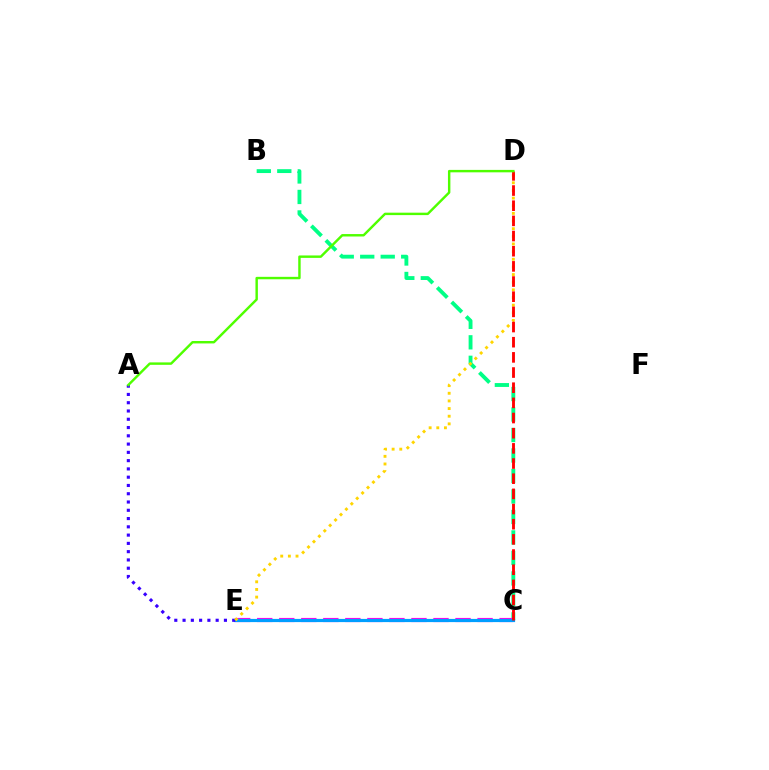{('B', 'C'): [{'color': '#00ff86', 'line_style': 'dashed', 'thickness': 2.78}], ('C', 'E'): [{'color': '#ff00ed', 'line_style': 'dashed', 'thickness': 2.99}, {'color': '#009eff', 'line_style': 'solid', 'thickness': 2.29}], ('A', 'E'): [{'color': '#3700ff', 'line_style': 'dotted', 'thickness': 2.25}], ('D', 'E'): [{'color': '#ffd500', 'line_style': 'dotted', 'thickness': 2.08}], ('C', 'D'): [{'color': '#ff0000', 'line_style': 'dashed', 'thickness': 2.06}], ('A', 'D'): [{'color': '#4fff00', 'line_style': 'solid', 'thickness': 1.75}]}